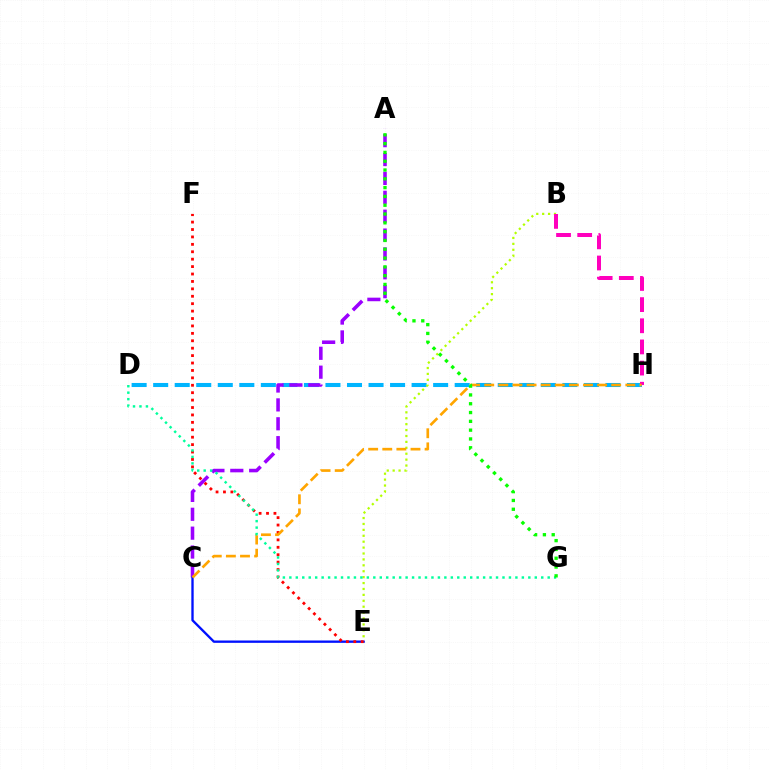{('D', 'H'): [{'color': '#00b5ff', 'line_style': 'dashed', 'thickness': 2.93}], ('A', 'C'): [{'color': '#9b00ff', 'line_style': 'dashed', 'thickness': 2.56}], ('B', 'E'): [{'color': '#b3ff00', 'line_style': 'dotted', 'thickness': 1.61}], ('C', 'E'): [{'color': '#0010ff', 'line_style': 'solid', 'thickness': 1.69}], ('E', 'F'): [{'color': '#ff0000', 'line_style': 'dotted', 'thickness': 2.02}], ('B', 'H'): [{'color': '#ff00bd', 'line_style': 'dashed', 'thickness': 2.87}], ('C', 'H'): [{'color': '#ffa500', 'line_style': 'dashed', 'thickness': 1.92}], ('D', 'G'): [{'color': '#00ff9d', 'line_style': 'dotted', 'thickness': 1.75}], ('A', 'G'): [{'color': '#08ff00', 'line_style': 'dotted', 'thickness': 2.39}]}